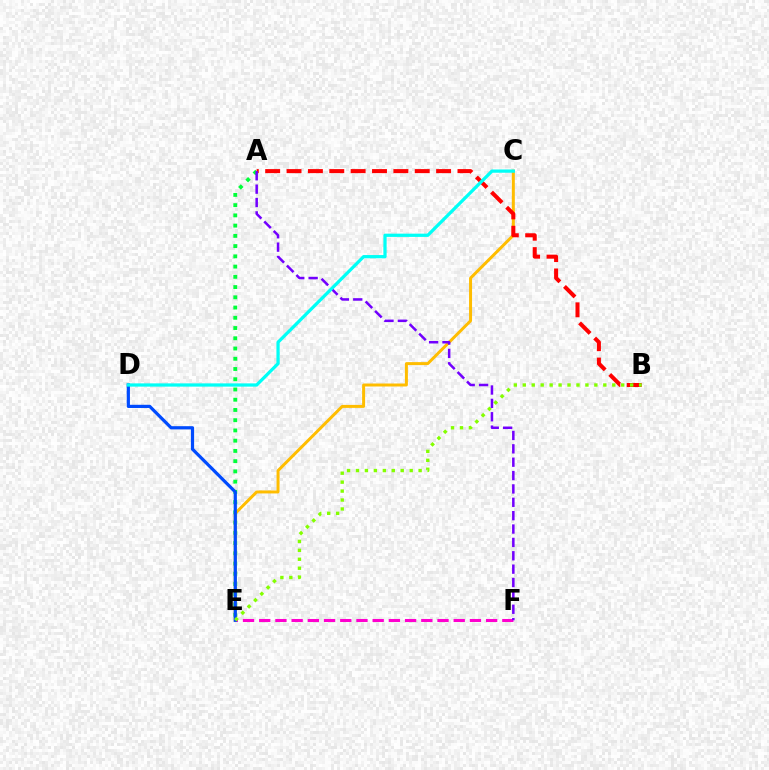{('A', 'E'): [{'color': '#00ff39', 'line_style': 'dotted', 'thickness': 2.78}], ('C', 'E'): [{'color': '#ffbd00', 'line_style': 'solid', 'thickness': 2.15}], ('A', 'B'): [{'color': '#ff0000', 'line_style': 'dashed', 'thickness': 2.9}], ('E', 'F'): [{'color': '#ff00cf', 'line_style': 'dashed', 'thickness': 2.2}], ('D', 'E'): [{'color': '#004bff', 'line_style': 'solid', 'thickness': 2.3}], ('B', 'E'): [{'color': '#84ff00', 'line_style': 'dotted', 'thickness': 2.43}], ('A', 'F'): [{'color': '#7200ff', 'line_style': 'dashed', 'thickness': 1.82}], ('C', 'D'): [{'color': '#00fff6', 'line_style': 'solid', 'thickness': 2.34}]}